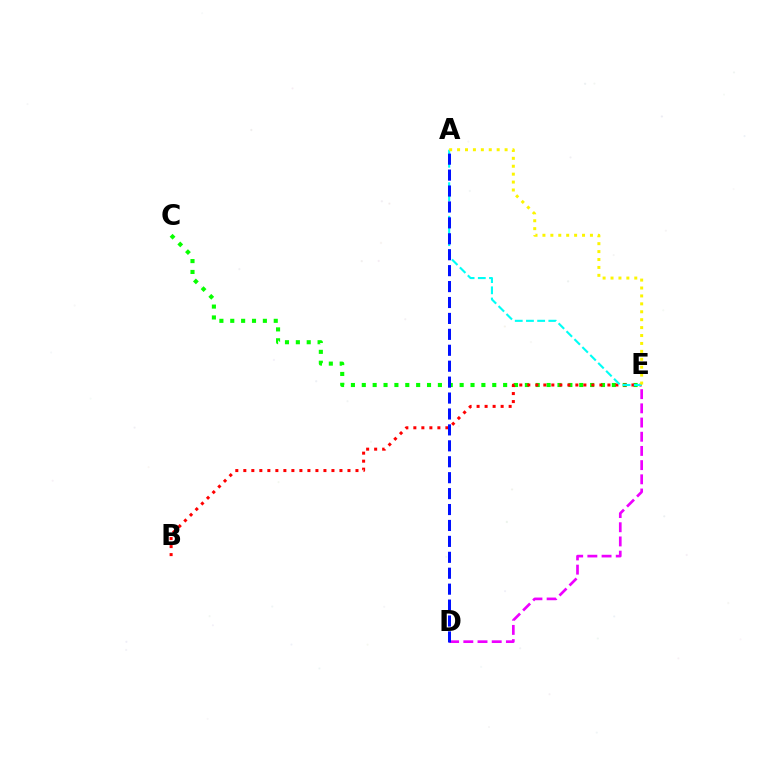{('C', 'E'): [{'color': '#08ff00', 'line_style': 'dotted', 'thickness': 2.95}], ('B', 'E'): [{'color': '#ff0000', 'line_style': 'dotted', 'thickness': 2.18}], ('A', 'E'): [{'color': '#00fff6', 'line_style': 'dashed', 'thickness': 1.52}, {'color': '#fcf500', 'line_style': 'dotted', 'thickness': 2.15}], ('D', 'E'): [{'color': '#ee00ff', 'line_style': 'dashed', 'thickness': 1.93}], ('A', 'D'): [{'color': '#0010ff', 'line_style': 'dashed', 'thickness': 2.16}]}